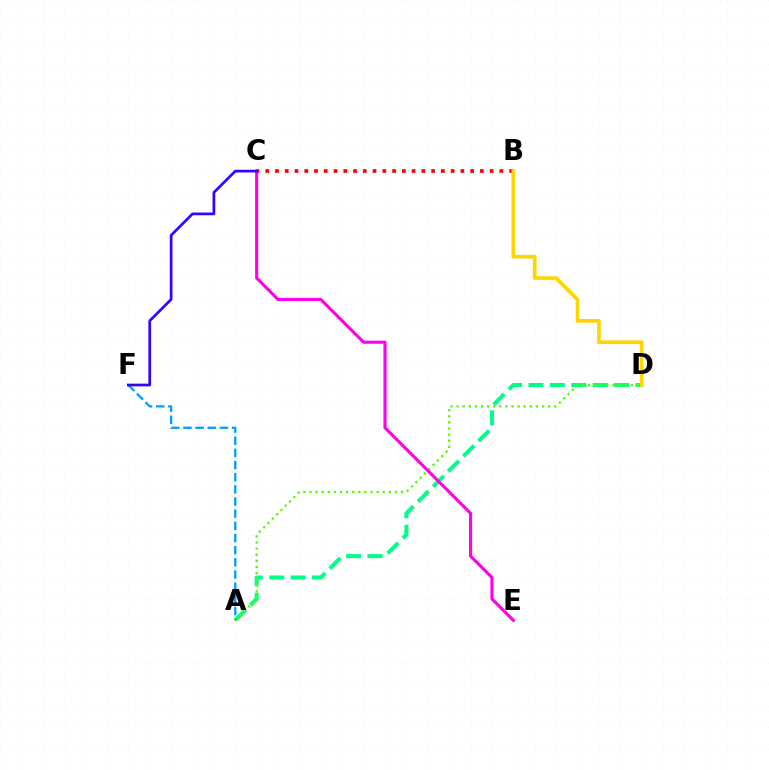{('A', 'D'): [{'color': '#00ff86', 'line_style': 'dashed', 'thickness': 2.91}, {'color': '#4fff00', 'line_style': 'dotted', 'thickness': 1.66}], ('A', 'F'): [{'color': '#009eff', 'line_style': 'dashed', 'thickness': 1.65}], ('B', 'C'): [{'color': '#ff0000', 'line_style': 'dotted', 'thickness': 2.65}], ('C', 'E'): [{'color': '#ff00ed', 'line_style': 'solid', 'thickness': 2.24}], ('B', 'D'): [{'color': '#ffd500', 'line_style': 'solid', 'thickness': 2.65}], ('C', 'F'): [{'color': '#3700ff', 'line_style': 'solid', 'thickness': 1.95}]}